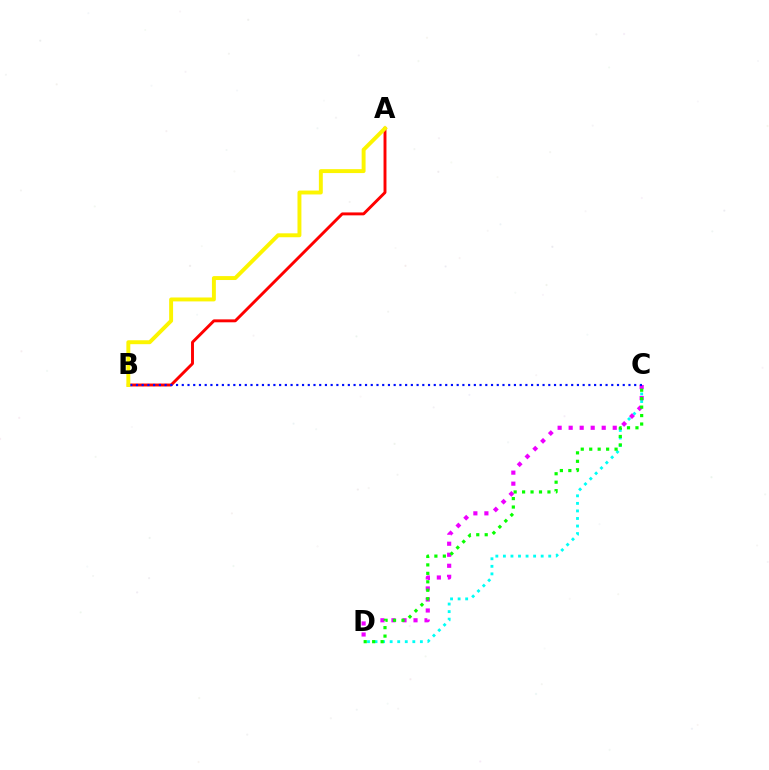{('A', 'B'): [{'color': '#ff0000', 'line_style': 'solid', 'thickness': 2.1}, {'color': '#fcf500', 'line_style': 'solid', 'thickness': 2.82}], ('C', 'D'): [{'color': '#00fff6', 'line_style': 'dotted', 'thickness': 2.05}, {'color': '#ee00ff', 'line_style': 'dotted', 'thickness': 2.99}, {'color': '#08ff00', 'line_style': 'dotted', 'thickness': 2.3}], ('B', 'C'): [{'color': '#0010ff', 'line_style': 'dotted', 'thickness': 1.56}]}